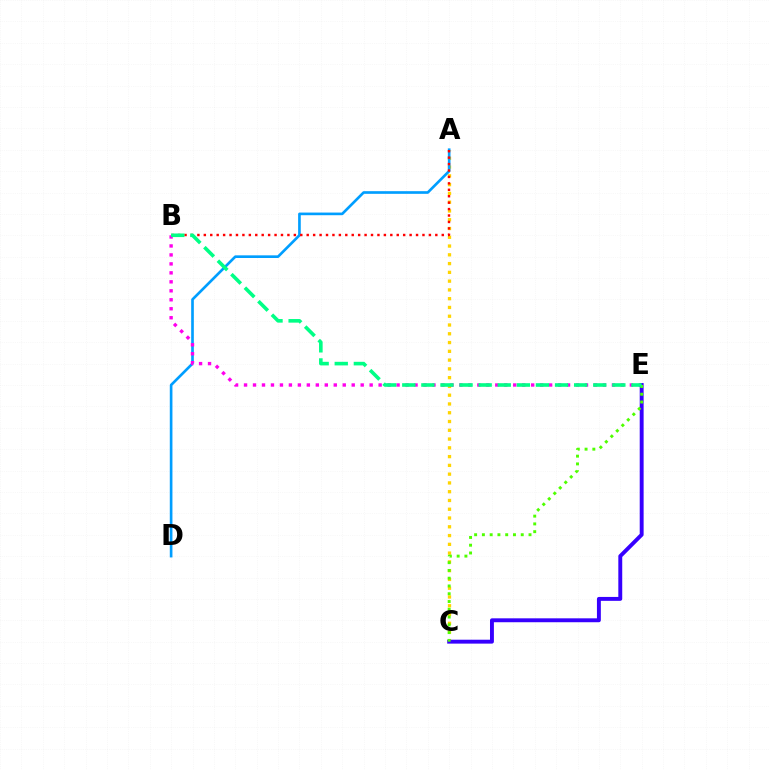{('A', 'C'): [{'color': '#ffd500', 'line_style': 'dotted', 'thickness': 2.38}], ('A', 'D'): [{'color': '#009eff', 'line_style': 'solid', 'thickness': 1.91}], ('A', 'B'): [{'color': '#ff0000', 'line_style': 'dotted', 'thickness': 1.75}], ('B', 'E'): [{'color': '#ff00ed', 'line_style': 'dotted', 'thickness': 2.44}, {'color': '#00ff86', 'line_style': 'dashed', 'thickness': 2.59}], ('C', 'E'): [{'color': '#3700ff', 'line_style': 'solid', 'thickness': 2.81}, {'color': '#4fff00', 'line_style': 'dotted', 'thickness': 2.11}]}